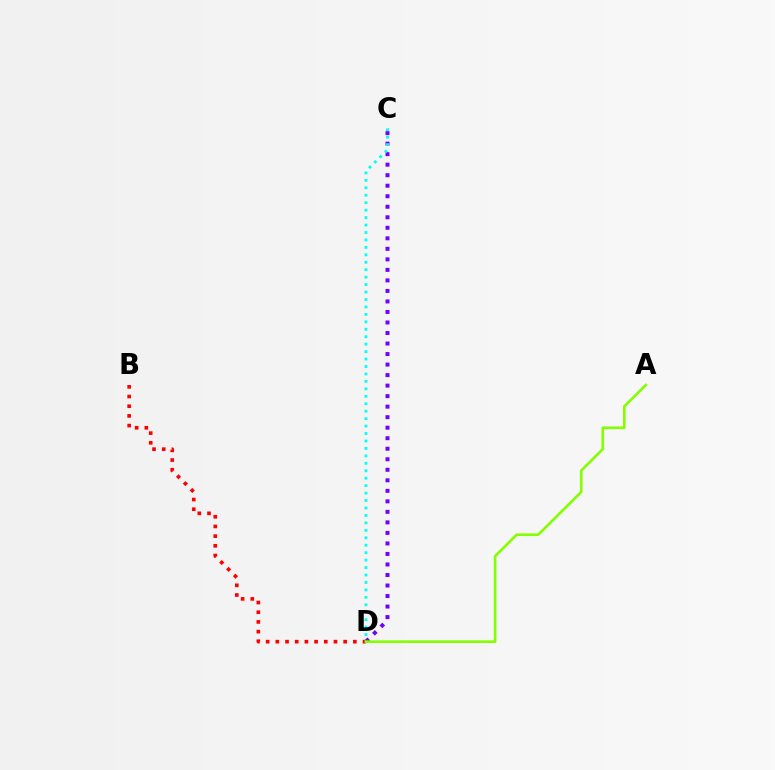{('C', 'D'): [{'color': '#7200ff', 'line_style': 'dotted', 'thickness': 2.86}, {'color': '#00fff6', 'line_style': 'dotted', 'thickness': 2.02}], ('B', 'D'): [{'color': '#ff0000', 'line_style': 'dotted', 'thickness': 2.63}], ('A', 'D'): [{'color': '#84ff00', 'line_style': 'solid', 'thickness': 1.9}]}